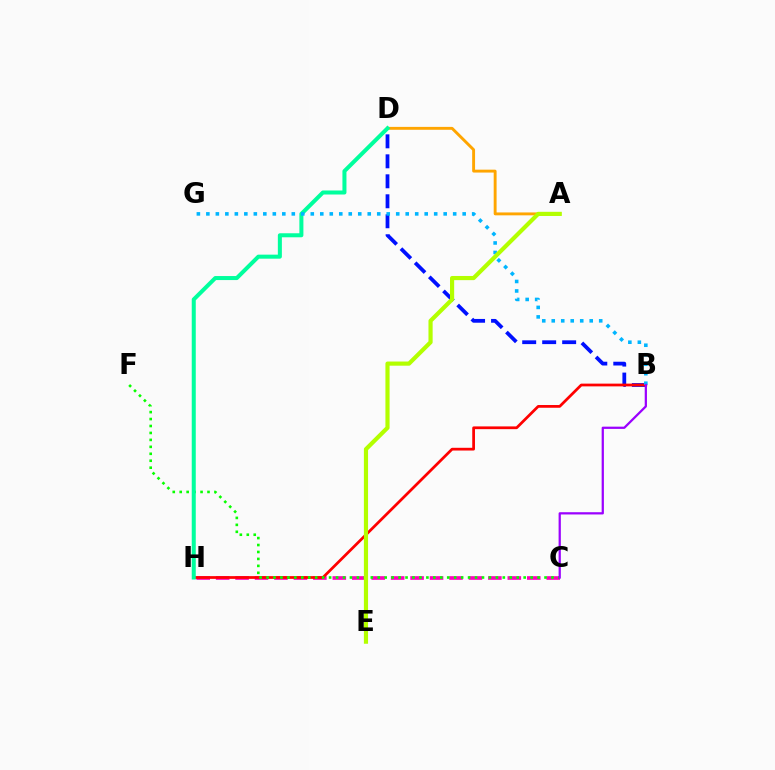{('B', 'D'): [{'color': '#0010ff', 'line_style': 'dashed', 'thickness': 2.71}], ('C', 'H'): [{'color': '#ff00bd', 'line_style': 'dashed', 'thickness': 2.64}], ('A', 'D'): [{'color': '#ffa500', 'line_style': 'solid', 'thickness': 2.08}], ('B', 'H'): [{'color': '#ff0000', 'line_style': 'solid', 'thickness': 1.97}], ('C', 'F'): [{'color': '#08ff00', 'line_style': 'dotted', 'thickness': 1.89}], ('D', 'H'): [{'color': '#00ff9d', 'line_style': 'solid', 'thickness': 2.9}], ('B', 'G'): [{'color': '#00b5ff', 'line_style': 'dotted', 'thickness': 2.58}], ('A', 'E'): [{'color': '#b3ff00', 'line_style': 'solid', 'thickness': 3.0}], ('B', 'C'): [{'color': '#9b00ff', 'line_style': 'solid', 'thickness': 1.62}]}